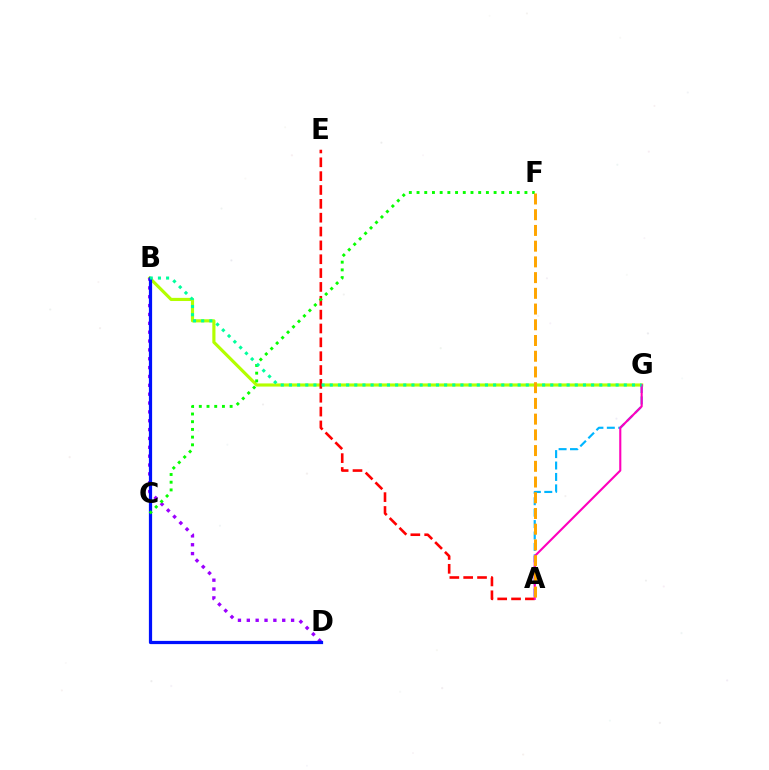{('B', 'G'): [{'color': '#b3ff00', 'line_style': 'solid', 'thickness': 2.27}, {'color': '#00ff9d', 'line_style': 'dotted', 'thickness': 2.22}], ('A', 'G'): [{'color': '#00b5ff', 'line_style': 'dashed', 'thickness': 1.55}, {'color': '#ff00bd', 'line_style': 'solid', 'thickness': 1.52}], ('B', 'D'): [{'color': '#9b00ff', 'line_style': 'dotted', 'thickness': 2.41}, {'color': '#0010ff', 'line_style': 'solid', 'thickness': 2.32}], ('A', 'E'): [{'color': '#ff0000', 'line_style': 'dashed', 'thickness': 1.88}], ('C', 'F'): [{'color': '#08ff00', 'line_style': 'dotted', 'thickness': 2.09}], ('A', 'F'): [{'color': '#ffa500', 'line_style': 'dashed', 'thickness': 2.14}]}